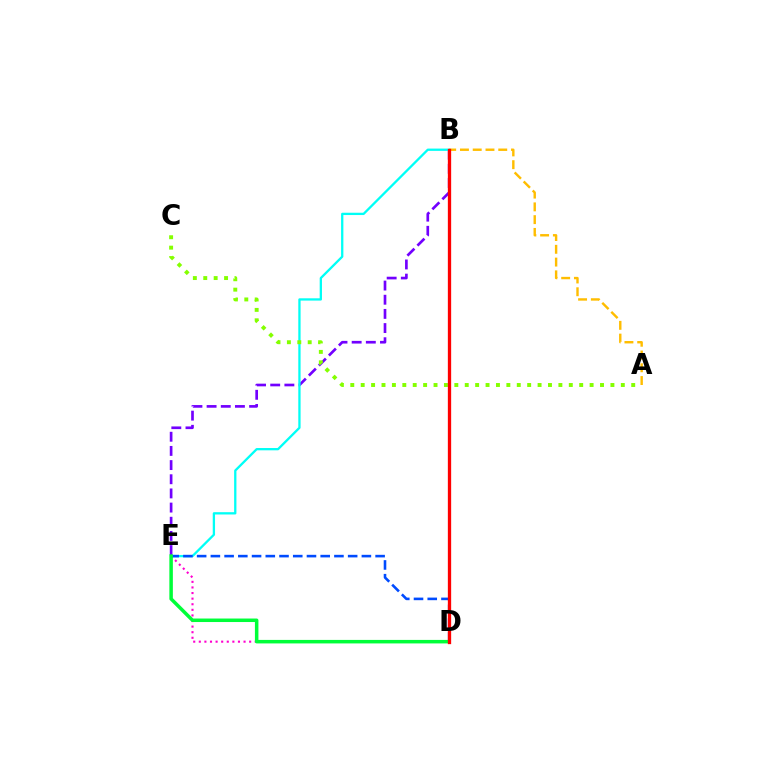{('D', 'E'): [{'color': '#ff00cf', 'line_style': 'dotted', 'thickness': 1.52}, {'color': '#004bff', 'line_style': 'dashed', 'thickness': 1.87}, {'color': '#00ff39', 'line_style': 'solid', 'thickness': 2.53}], ('B', 'E'): [{'color': '#7200ff', 'line_style': 'dashed', 'thickness': 1.92}, {'color': '#00fff6', 'line_style': 'solid', 'thickness': 1.65}], ('A', 'C'): [{'color': '#84ff00', 'line_style': 'dotted', 'thickness': 2.83}], ('A', 'B'): [{'color': '#ffbd00', 'line_style': 'dashed', 'thickness': 1.73}], ('B', 'D'): [{'color': '#ff0000', 'line_style': 'solid', 'thickness': 2.38}]}